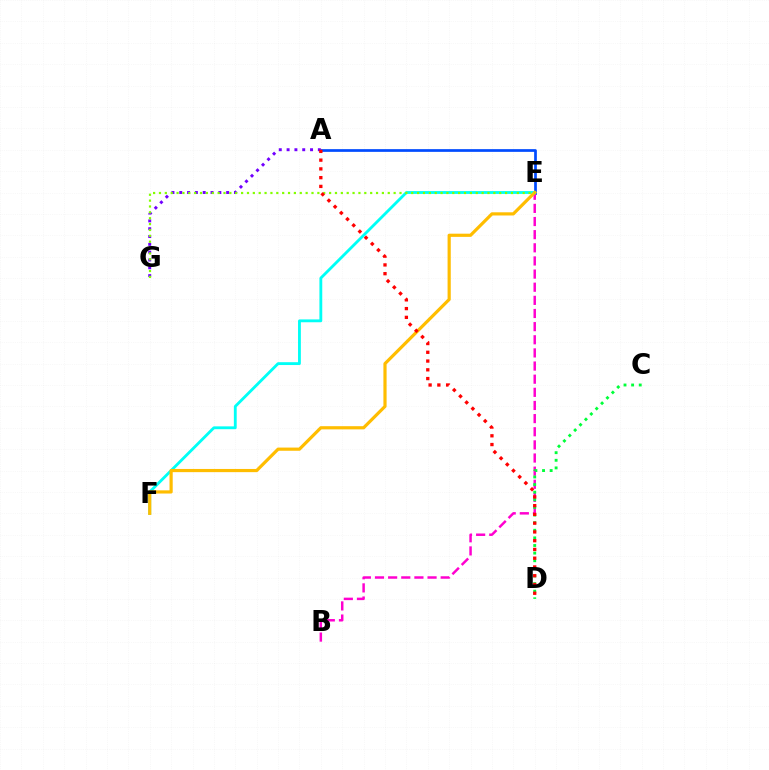{('A', 'E'): [{'color': '#004bff', 'line_style': 'solid', 'thickness': 1.95}], ('B', 'E'): [{'color': '#ff00cf', 'line_style': 'dashed', 'thickness': 1.78}], ('E', 'F'): [{'color': '#00fff6', 'line_style': 'solid', 'thickness': 2.04}, {'color': '#ffbd00', 'line_style': 'solid', 'thickness': 2.29}], ('A', 'G'): [{'color': '#7200ff', 'line_style': 'dotted', 'thickness': 2.12}], ('C', 'D'): [{'color': '#00ff39', 'line_style': 'dotted', 'thickness': 2.07}], ('E', 'G'): [{'color': '#84ff00', 'line_style': 'dotted', 'thickness': 1.59}], ('A', 'D'): [{'color': '#ff0000', 'line_style': 'dotted', 'thickness': 2.38}]}